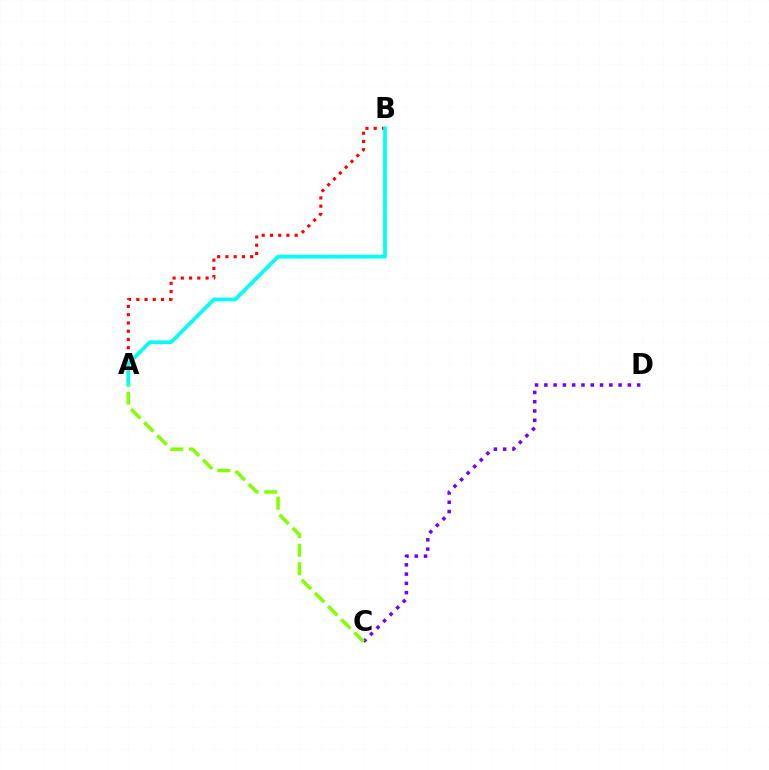{('C', 'D'): [{'color': '#7200ff', 'line_style': 'dotted', 'thickness': 2.52}], ('A', 'B'): [{'color': '#ff0000', 'line_style': 'dotted', 'thickness': 2.24}, {'color': '#00fff6', 'line_style': 'solid', 'thickness': 2.67}], ('A', 'C'): [{'color': '#84ff00', 'line_style': 'dashed', 'thickness': 2.53}]}